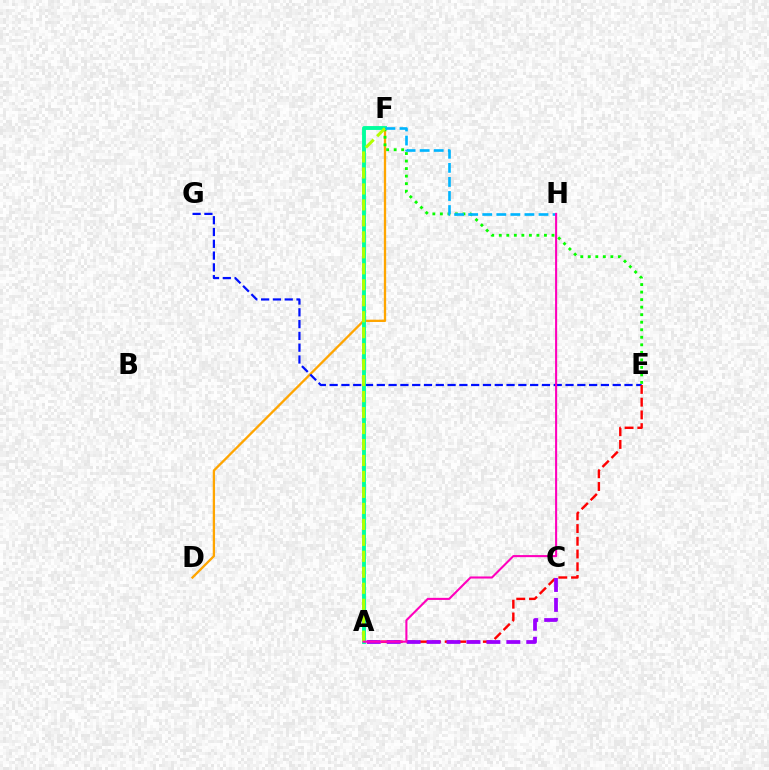{('D', 'F'): [{'color': '#ffa500', 'line_style': 'solid', 'thickness': 1.66}], ('E', 'G'): [{'color': '#0010ff', 'line_style': 'dashed', 'thickness': 1.6}], ('A', 'E'): [{'color': '#ff0000', 'line_style': 'dashed', 'thickness': 1.73}], ('A', 'F'): [{'color': '#00ff9d', 'line_style': 'solid', 'thickness': 2.79}, {'color': '#b3ff00', 'line_style': 'dashed', 'thickness': 2.17}], ('A', 'C'): [{'color': '#9b00ff', 'line_style': 'dashed', 'thickness': 2.71}], ('E', 'F'): [{'color': '#08ff00', 'line_style': 'dotted', 'thickness': 2.05}], ('F', 'H'): [{'color': '#00b5ff', 'line_style': 'dashed', 'thickness': 1.91}], ('A', 'H'): [{'color': '#ff00bd', 'line_style': 'solid', 'thickness': 1.5}]}